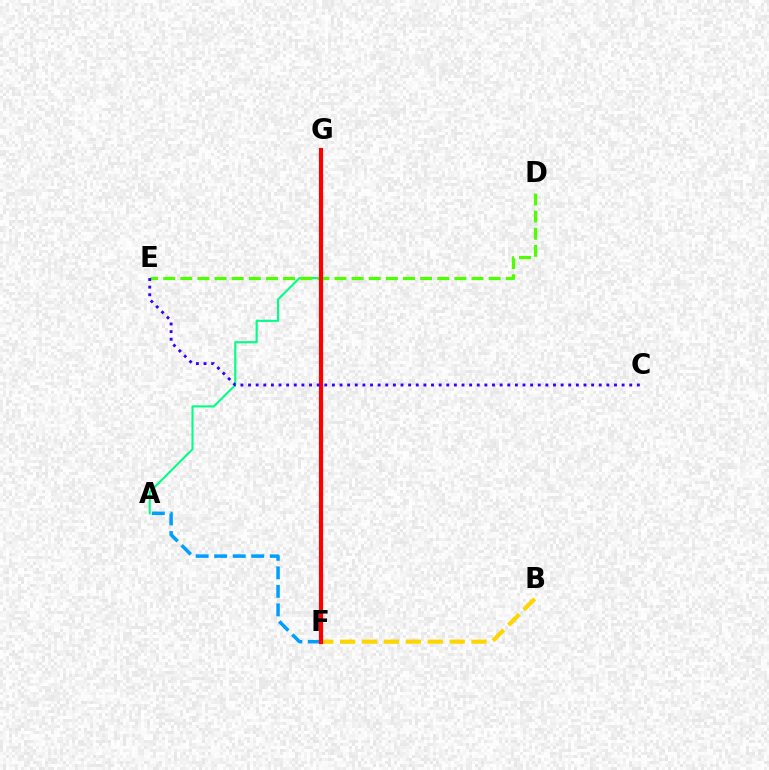{('F', 'G'): [{'color': '#ff00ed', 'line_style': 'dotted', 'thickness': 2.69}, {'color': '#ff0000', 'line_style': 'solid', 'thickness': 3.0}], ('A', 'G'): [{'color': '#00ff86', 'line_style': 'solid', 'thickness': 1.51}], ('D', 'E'): [{'color': '#4fff00', 'line_style': 'dashed', 'thickness': 2.33}], ('B', 'F'): [{'color': '#ffd500', 'line_style': 'dashed', 'thickness': 2.98}], ('A', 'F'): [{'color': '#009eff', 'line_style': 'dashed', 'thickness': 2.52}], ('C', 'E'): [{'color': '#3700ff', 'line_style': 'dotted', 'thickness': 2.07}]}